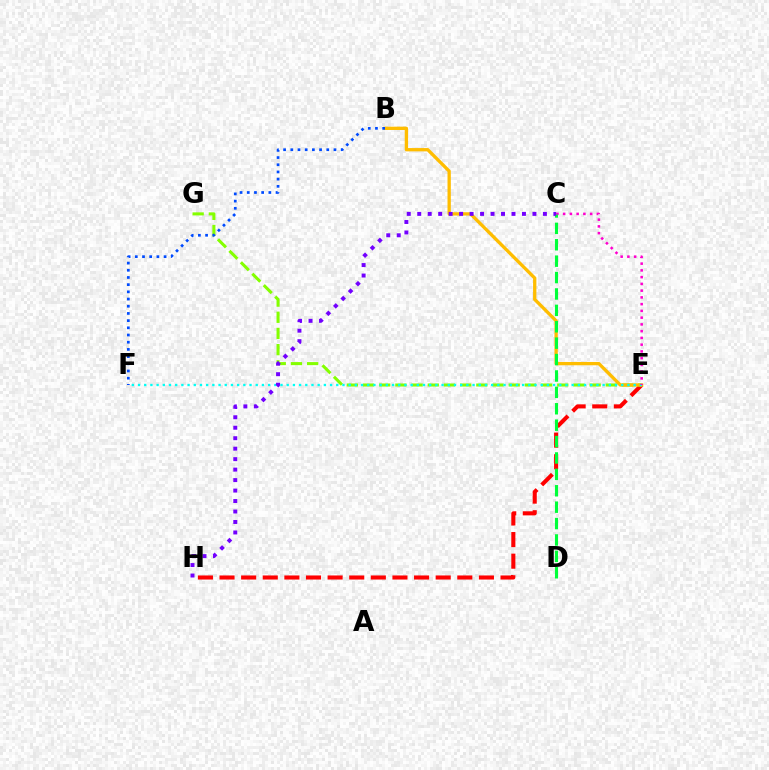{('E', 'H'): [{'color': '#ff0000', 'line_style': 'dashed', 'thickness': 2.94}], ('E', 'G'): [{'color': '#84ff00', 'line_style': 'dashed', 'thickness': 2.2}], ('B', 'E'): [{'color': '#ffbd00', 'line_style': 'solid', 'thickness': 2.38}], ('E', 'F'): [{'color': '#00fff6', 'line_style': 'dotted', 'thickness': 1.68}], ('B', 'F'): [{'color': '#004bff', 'line_style': 'dotted', 'thickness': 1.95}], ('C', 'E'): [{'color': '#ff00cf', 'line_style': 'dotted', 'thickness': 1.83}], ('C', 'D'): [{'color': '#00ff39', 'line_style': 'dashed', 'thickness': 2.23}], ('C', 'H'): [{'color': '#7200ff', 'line_style': 'dotted', 'thickness': 2.85}]}